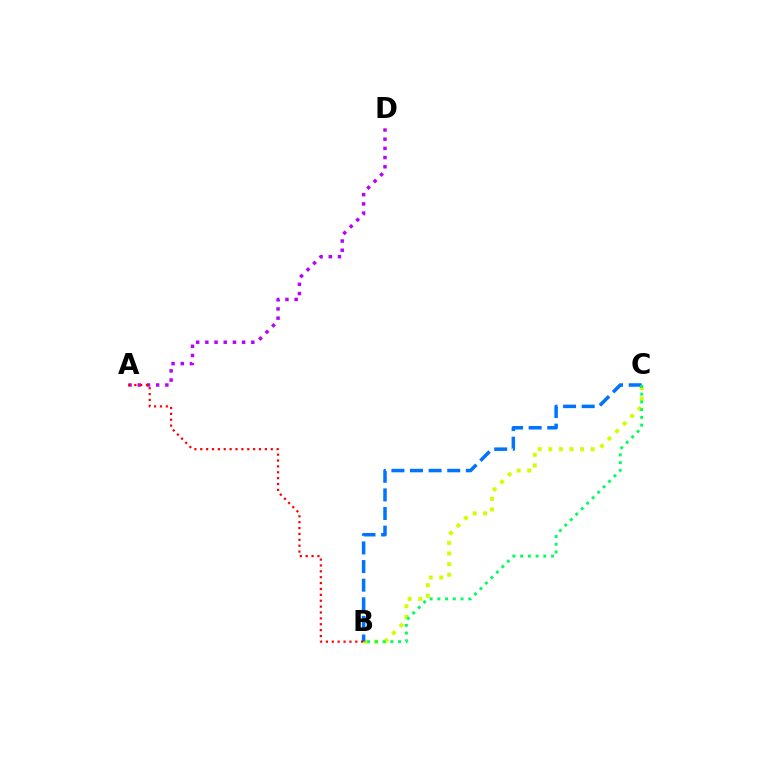{('B', 'C'): [{'color': '#d1ff00', 'line_style': 'dotted', 'thickness': 2.88}, {'color': '#0074ff', 'line_style': 'dashed', 'thickness': 2.53}, {'color': '#00ff5c', 'line_style': 'dotted', 'thickness': 2.1}], ('A', 'D'): [{'color': '#b900ff', 'line_style': 'dotted', 'thickness': 2.5}], ('A', 'B'): [{'color': '#ff0000', 'line_style': 'dotted', 'thickness': 1.6}]}